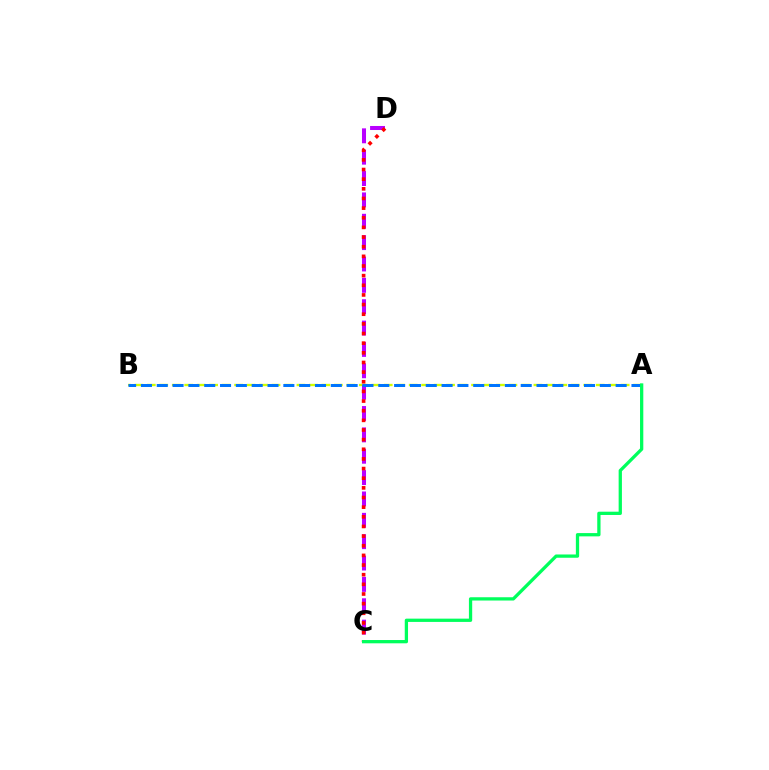{('A', 'B'): [{'color': '#d1ff00', 'line_style': 'dashed', 'thickness': 1.69}, {'color': '#0074ff', 'line_style': 'dashed', 'thickness': 2.15}], ('C', 'D'): [{'color': '#b900ff', 'line_style': 'dashed', 'thickness': 2.9}, {'color': '#ff0000', 'line_style': 'dotted', 'thickness': 2.62}], ('A', 'C'): [{'color': '#00ff5c', 'line_style': 'solid', 'thickness': 2.36}]}